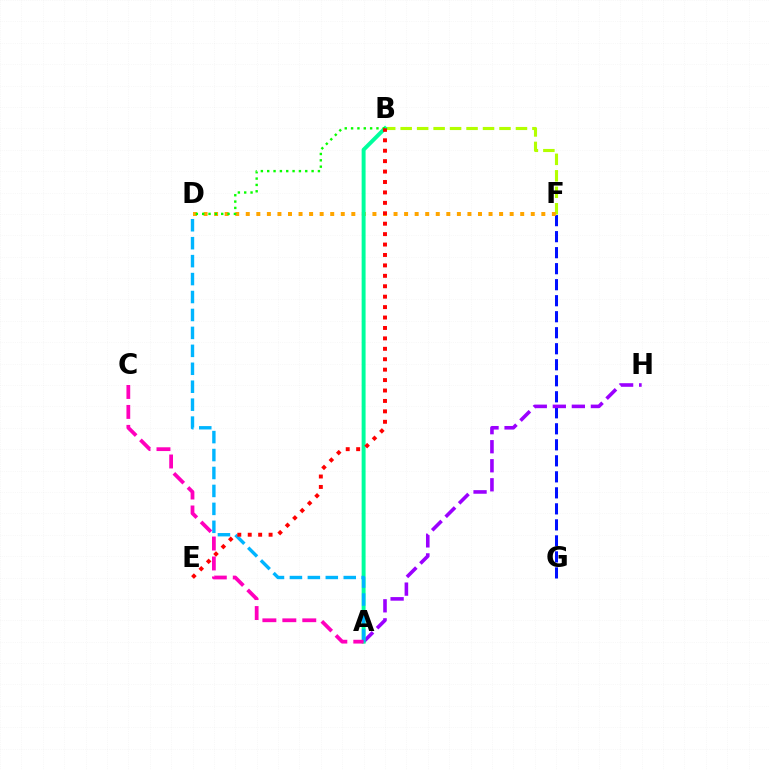{('F', 'G'): [{'color': '#0010ff', 'line_style': 'dashed', 'thickness': 2.18}], ('B', 'F'): [{'color': '#b3ff00', 'line_style': 'dashed', 'thickness': 2.24}], ('A', 'H'): [{'color': '#9b00ff', 'line_style': 'dashed', 'thickness': 2.59}], ('D', 'F'): [{'color': '#ffa500', 'line_style': 'dotted', 'thickness': 2.87}], ('A', 'B'): [{'color': '#00ff9d', 'line_style': 'solid', 'thickness': 2.84}], ('A', 'D'): [{'color': '#00b5ff', 'line_style': 'dashed', 'thickness': 2.44}], ('B', 'D'): [{'color': '#08ff00', 'line_style': 'dotted', 'thickness': 1.72}], ('A', 'C'): [{'color': '#ff00bd', 'line_style': 'dashed', 'thickness': 2.71}], ('B', 'E'): [{'color': '#ff0000', 'line_style': 'dotted', 'thickness': 2.83}]}